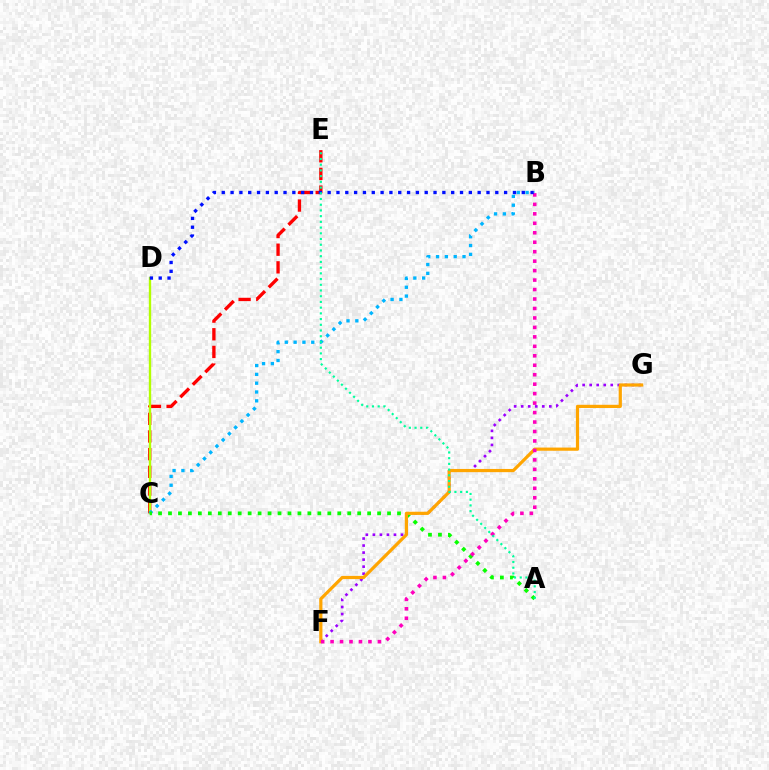{('C', 'E'): [{'color': '#ff0000', 'line_style': 'dashed', 'thickness': 2.4}], ('C', 'D'): [{'color': '#b3ff00', 'line_style': 'solid', 'thickness': 1.7}], ('B', 'C'): [{'color': '#00b5ff', 'line_style': 'dotted', 'thickness': 2.4}], ('F', 'G'): [{'color': '#9b00ff', 'line_style': 'dotted', 'thickness': 1.91}, {'color': '#ffa500', 'line_style': 'solid', 'thickness': 2.3}], ('A', 'C'): [{'color': '#08ff00', 'line_style': 'dotted', 'thickness': 2.71}], ('B', 'F'): [{'color': '#ff00bd', 'line_style': 'dotted', 'thickness': 2.57}], ('B', 'D'): [{'color': '#0010ff', 'line_style': 'dotted', 'thickness': 2.4}], ('A', 'E'): [{'color': '#00ff9d', 'line_style': 'dotted', 'thickness': 1.55}]}